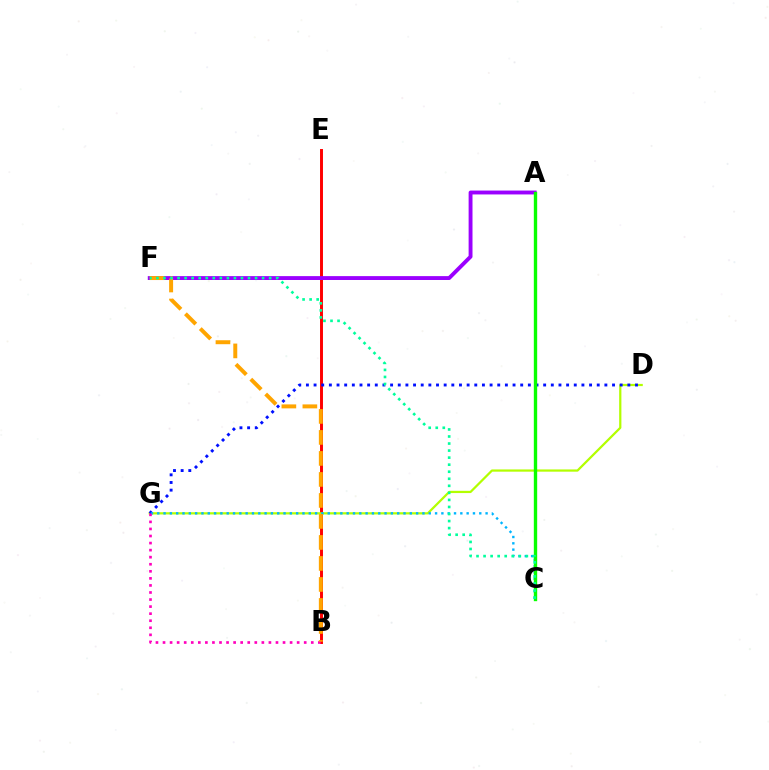{('B', 'E'): [{'color': '#ff0000', 'line_style': 'solid', 'thickness': 2.12}], ('D', 'G'): [{'color': '#b3ff00', 'line_style': 'solid', 'thickness': 1.61}, {'color': '#0010ff', 'line_style': 'dotted', 'thickness': 2.08}], ('A', 'F'): [{'color': '#9b00ff', 'line_style': 'solid', 'thickness': 2.79}], ('C', 'G'): [{'color': '#00b5ff', 'line_style': 'dotted', 'thickness': 1.72}], ('B', 'G'): [{'color': '#ff00bd', 'line_style': 'dotted', 'thickness': 1.92}], ('A', 'C'): [{'color': '#08ff00', 'line_style': 'solid', 'thickness': 2.42}], ('B', 'F'): [{'color': '#ffa500', 'line_style': 'dashed', 'thickness': 2.85}], ('C', 'F'): [{'color': '#00ff9d', 'line_style': 'dotted', 'thickness': 1.91}]}